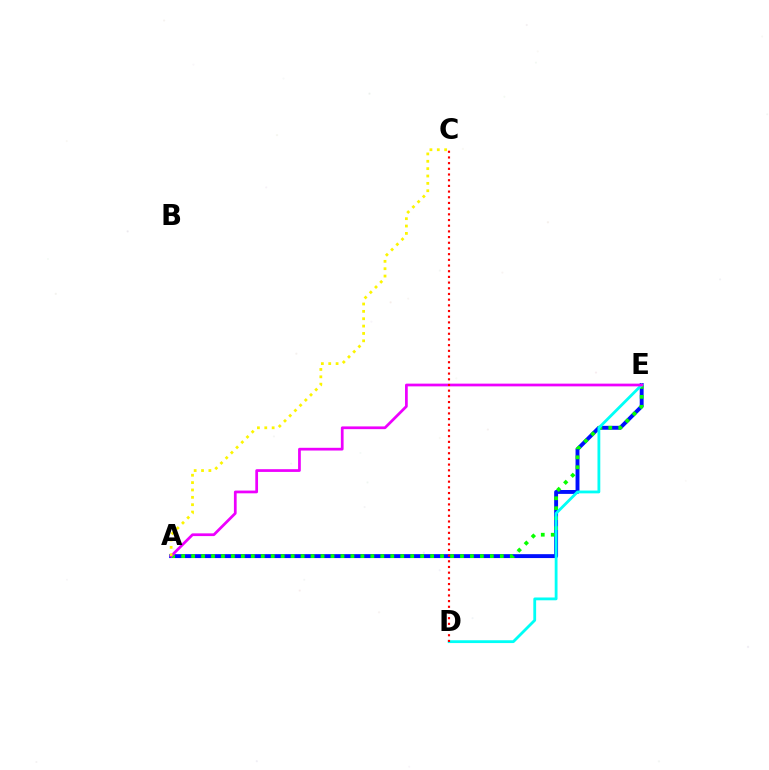{('A', 'E'): [{'color': '#0010ff', 'line_style': 'solid', 'thickness': 2.81}, {'color': '#08ff00', 'line_style': 'dotted', 'thickness': 2.71}, {'color': '#ee00ff', 'line_style': 'solid', 'thickness': 1.97}], ('D', 'E'): [{'color': '#00fff6', 'line_style': 'solid', 'thickness': 2.02}], ('A', 'C'): [{'color': '#fcf500', 'line_style': 'dotted', 'thickness': 2.0}], ('C', 'D'): [{'color': '#ff0000', 'line_style': 'dotted', 'thickness': 1.55}]}